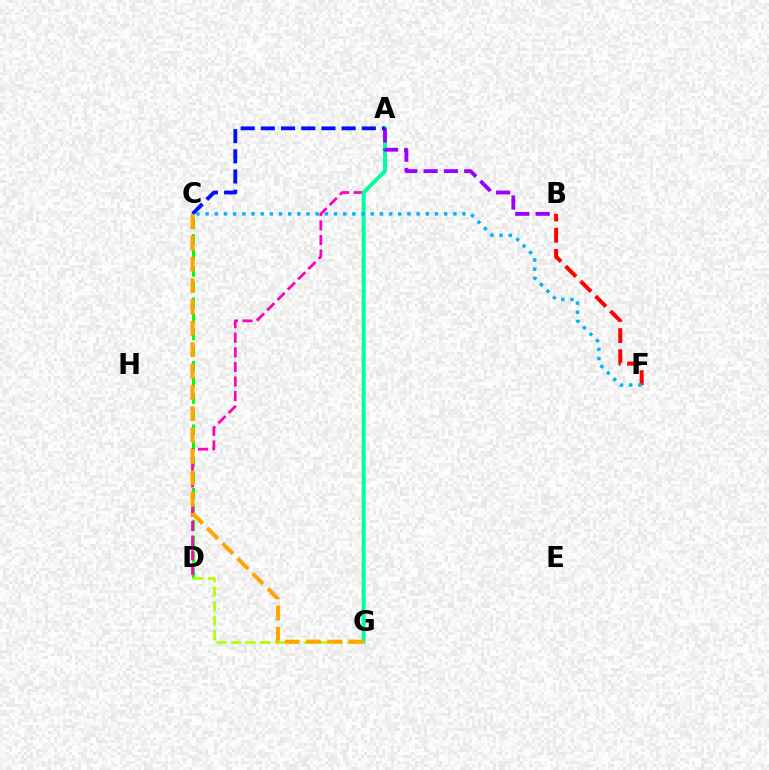{('C', 'D'): [{'color': '#08ff00', 'line_style': 'dashed', 'thickness': 2.16}], ('A', 'D'): [{'color': '#ff00bd', 'line_style': 'dashed', 'thickness': 1.98}], ('A', 'G'): [{'color': '#00ff9d', 'line_style': 'solid', 'thickness': 2.84}], ('A', 'B'): [{'color': '#9b00ff', 'line_style': 'dashed', 'thickness': 2.76}], ('A', 'C'): [{'color': '#0010ff', 'line_style': 'dashed', 'thickness': 2.74}], ('B', 'F'): [{'color': '#ff0000', 'line_style': 'dashed', 'thickness': 2.87}], ('C', 'F'): [{'color': '#00b5ff', 'line_style': 'dotted', 'thickness': 2.49}], ('D', 'G'): [{'color': '#b3ff00', 'line_style': 'dashed', 'thickness': 1.97}], ('C', 'G'): [{'color': '#ffa500', 'line_style': 'dashed', 'thickness': 2.9}]}